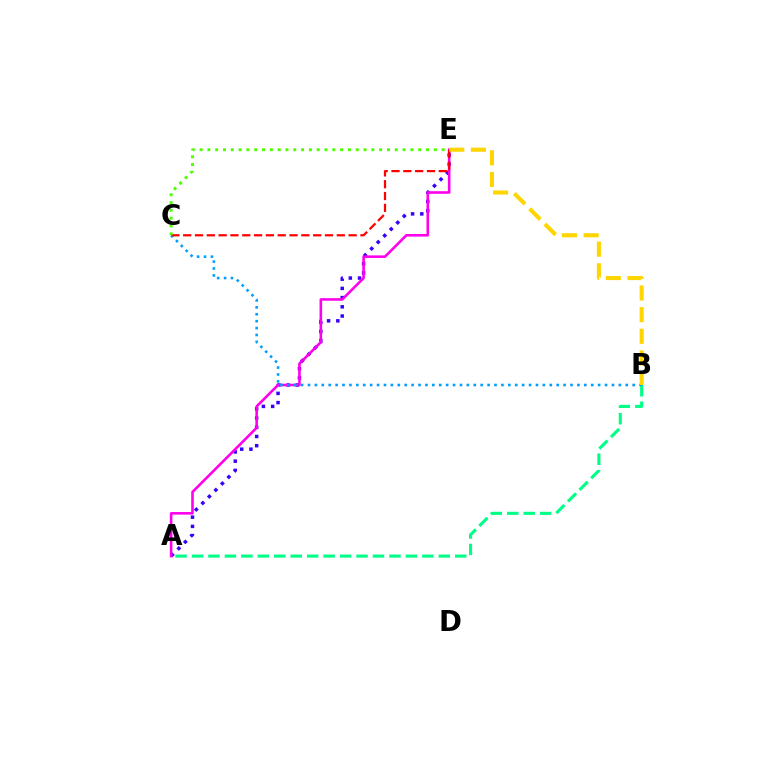{('A', 'E'): [{'color': '#3700ff', 'line_style': 'dotted', 'thickness': 2.5}, {'color': '#ff00ed', 'line_style': 'solid', 'thickness': 1.87}], ('A', 'B'): [{'color': '#00ff86', 'line_style': 'dashed', 'thickness': 2.24}], ('B', 'C'): [{'color': '#009eff', 'line_style': 'dotted', 'thickness': 1.88}], ('C', 'E'): [{'color': '#ff0000', 'line_style': 'dashed', 'thickness': 1.61}, {'color': '#4fff00', 'line_style': 'dotted', 'thickness': 2.12}], ('B', 'E'): [{'color': '#ffd500', 'line_style': 'dashed', 'thickness': 2.94}]}